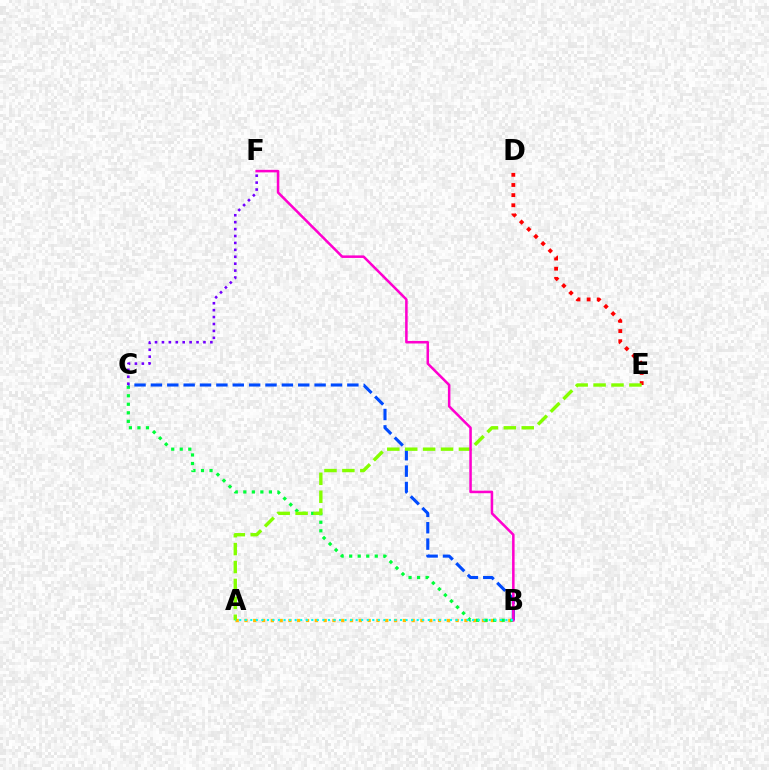{('A', 'B'): [{'color': '#ffbd00', 'line_style': 'dotted', 'thickness': 2.39}, {'color': '#00fff6', 'line_style': 'dotted', 'thickness': 1.51}], ('B', 'C'): [{'color': '#00ff39', 'line_style': 'dotted', 'thickness': 2.32}, {'color': '#004bff', 'line_style': 'dashed', 'thickness': 2.22}], ('D', 'E'): [{'color': '#ff0000', 'line_style': 'dotted', 'thickness': 2.76}], ('A', 'E'): [{'color': '#84ff00', 'line_style': 'dashed', 'thickness': 2.43}], ('B', 'F'): [{'color': '#ff00cf', 'line_style': 'solid', 'thickness': 1.82}], ('C', 'F'): [{'color': '#7200ff', 'line_style': 'dotted', 'thickness': 1.88}]}